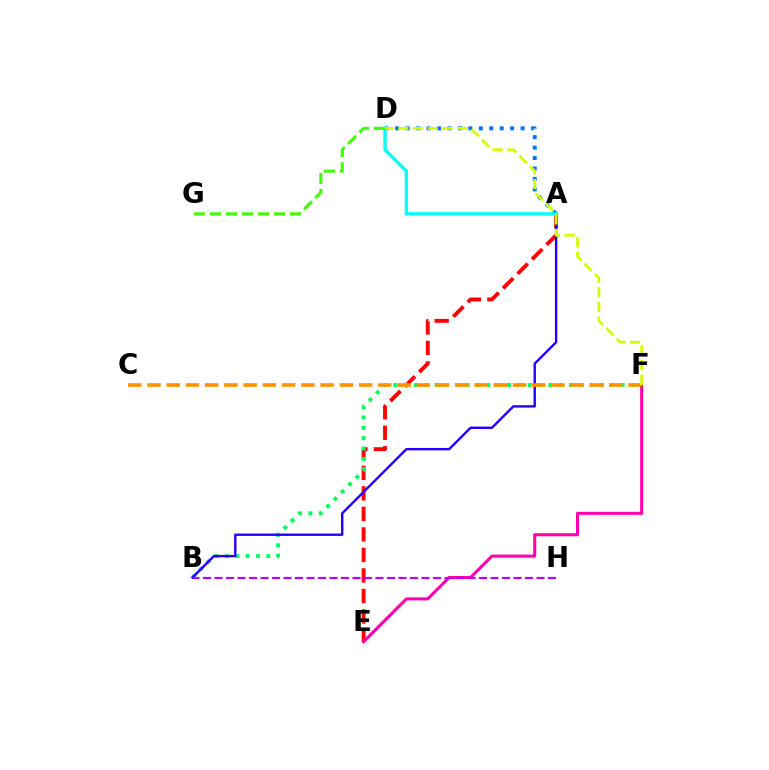{('A', 'E'): [{'color': '#ff0000', 'line_style': 'dashed', 'thickness': 2.79}], ('B', 'F'): [{'color': '#00ff5c', 'line_style': 'dotted', 'thickness': 2.81}], ('E', 'F'): [{'color': '#ff00ac', 'line_style': 'solid', 'thickness': 2.19}], ('A', 'D'): [{'color': '#0074ff', 'line_style': 'dotted', 'thickness': 2.84}, {'color': '#00fff6', 'line_style': 'solid', 'thickness': 2.41}], ('A', 'B'): [{'color': '#2500ff', 'line_style': 'solid', 'thickness': 1.73}], ('B', 'H'): [{'color': '#b900ff', 'line_style': 'dashed', 'thickness': 1.56}], ('D', 'G'): [{'color': '#3dff00', 'line_style': 'dashed', 'thickness': 2.18}], ('C', 'F'): [{'color': '#ff9400', 'line_style': 'dashed', 'thickness': 2.61}], ('D', 'F'): [{'color': '#d1ff00', 'line_style': 'dashed', 'thickness': 2.0}]}